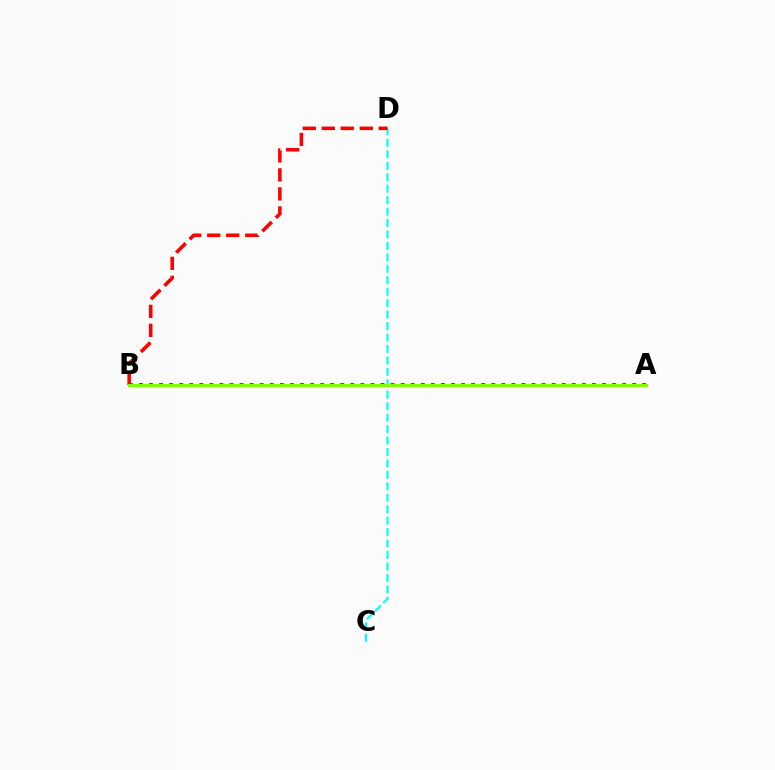{('A', 'B'): [{'color': '#7200ff', 'line_style': 'dotted', 'thickness': 2.73}, {'color': '#84ff00', 'line_style': 'solid', 'thickness': 2.23}], ('C', 'D'): [{'color': '#00fff6', 'line_style': 'dashed', 'thickness': 1.56}], ('B', 'D'): [{'color': '#ff0000', 'line_style': 'dashed', 'thickness': 2.58}]}